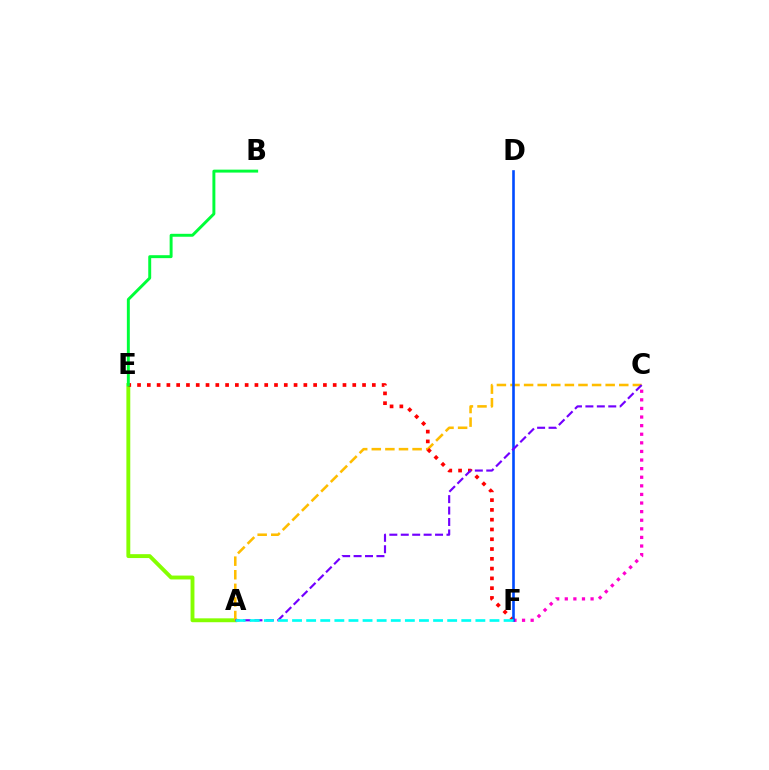{('A', 'E'): [{'color': '#84ff00', 'line_style': 'solid', 'thickness': 2.8}], ('C', 'F'): [{'color': '#ff00cf', 'line_style': 'dotted', 'thickness': 2.34}], ('A', 'C'): [{'color': '#ffbd00', 'line_style': 'dashed', 'thickness': 1.85}, {'color': '#7200ff', 'line_style': 'dashed', 'thickness': 1.55}], ('E', 'F'): [{'color': '#ff0000', 'line_style': 'dotted', 'thickness': 2.66}], ('D', 'F'): [{'color': '#004bff', 'line_style': 'solid', 'thickness': 1.88}], ('B', 'E'): [{'color': '#00ff39', 'line_style': 'solid', 'thickness': 2.12}], ('A', 'F'): [{'color': '#00fff6', 'line_style': 'dashed', 'thickness': 1.92}]}